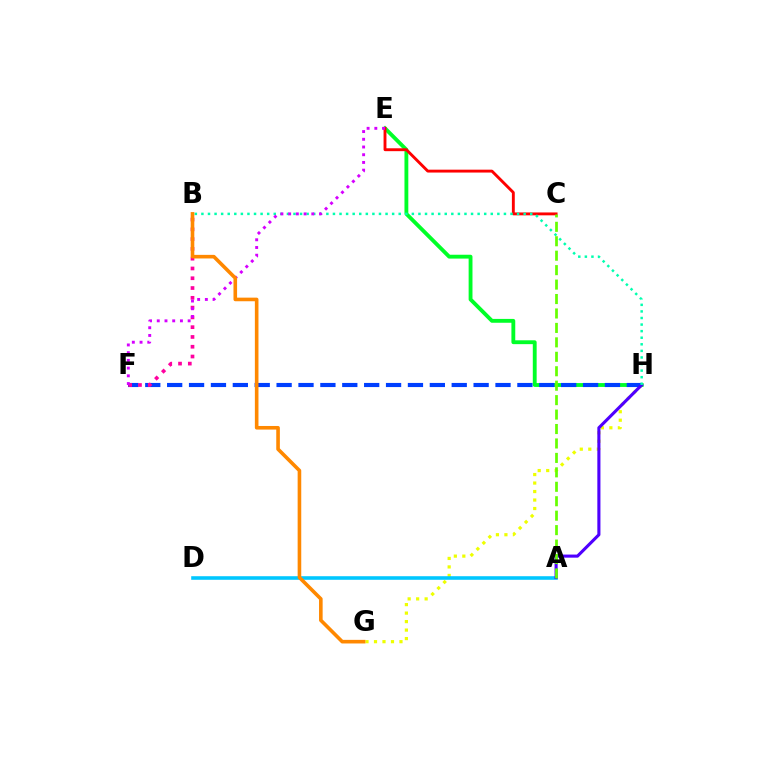{('G', 'H'): [{'color': '#eeff00', 'line_style': 'dotted', 'thickness': 2.31}], ('E', 'H'): [{'color': '#00ff27', 'line_style': 'solid', 'thickness': 2.77}], ('C', 'E'): [{'color': '#ff0000', 'line_style': 'solid', 'thickness': 2.08}], ('A', 'D'): [{'color': '#00c7ff', 'line_style': 'solid', 'thickness': 2.58}], ('F', 'H'): [{'color': '#003fff', 'line_style': 'dashed', 'thickness': 2.97}], ('A', 'H'): [{'color': '#4f00ff', 'line_style': 'solid', 'thickness': 2.23}], ('B', 'F'): [{'color': '#ff00a0', 'line_style': 'dotted', 'thickness': 2.66}], ('B', 'H'): [{'color': '#00ffaf', 'line_style': 'dotted', 'thickness': 1.79}], ('E', 'F'): [{'color': '#d600ff', 'line_style': 'dotted', 'thickness': 2.1}], ('B', 'G'): [{'color': '#ff8800', 'line_style': 'solid', 'thickness': 2.6}], ('A', 'C'): [{'color': '#66ff00', 'line_style': 'dashed', 'thickness': 1.96}]}